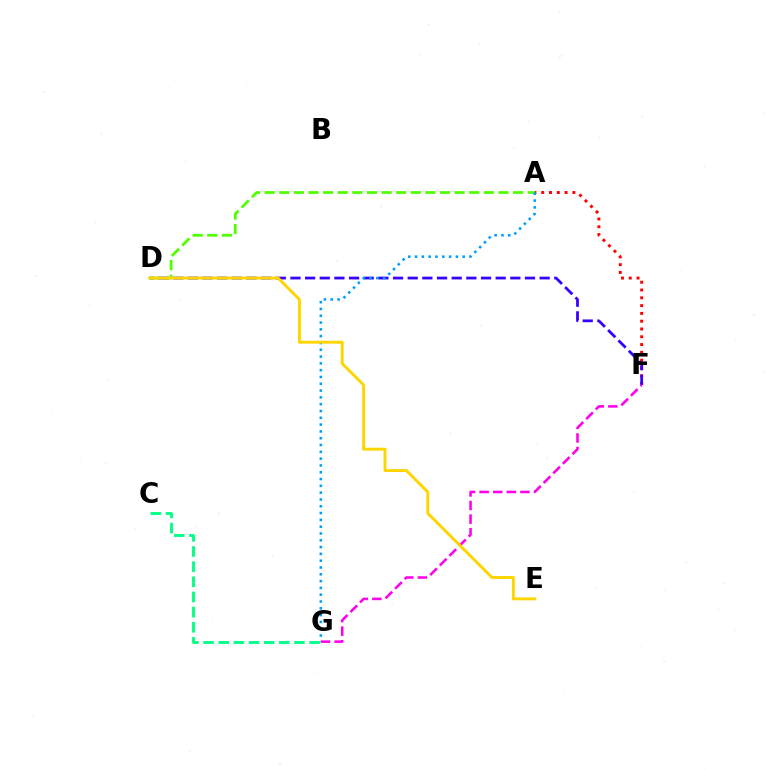{('A', 'F'): [{'color': '#ff0000', 'line_style': 'dotted', 'thickness': 2.12}], ('D', 'F'): [{'color': '#3700ff', 'line_style': 'dashed', 'thickness': 1.99}], ('A', 'D'): [{'color': '#4fff00', 'line_style': 'dashed', 'thickness': 1.99}], ('A', 'G'): [{'color': '#009eff', 'line_style': 'dotted', 'thickness': 1.85}], ('F', 'G'): [{'color': '#ff00ed', 'line_style': 'dashed', 'thickness': 1.85}], ('C', 'G'): [{'color': '#00ff86', 'line_style': 'dashed', 'thickness': 2.06}], ('D', 'E'): [{'color': '#ffd500', 'line_style': 'solid', 'thickness': 2.11}]}